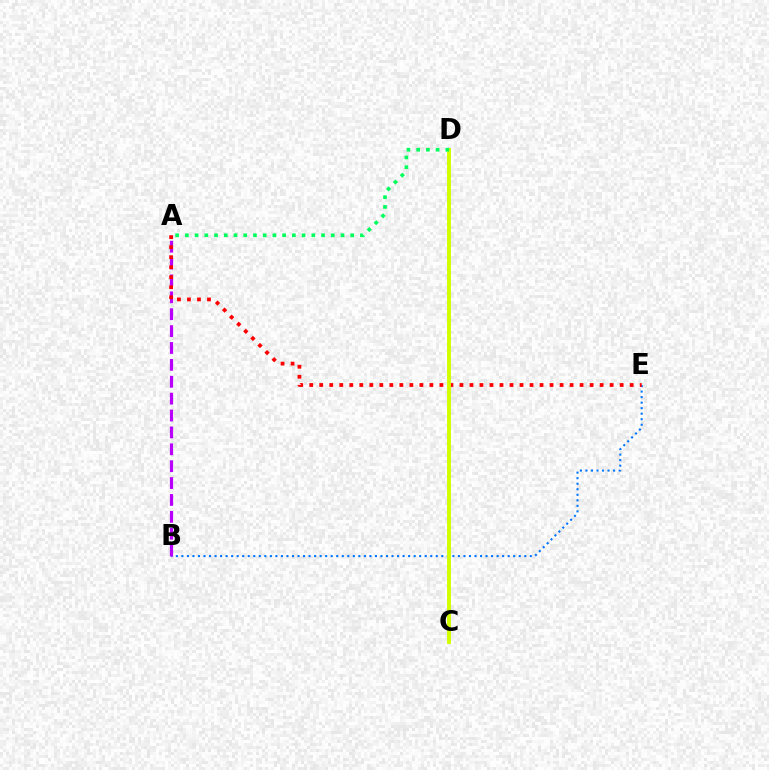{('B', 'E'): [{'color': '#0074ff', 'line_style': 'dotted', 'thickness': 1.5}], ('A', 'B'): [{'color': '#b900ff', 'line_style': 'dashed', 'thickness': 2.29}], ('A', 'E'): [{'color': '#ff0000', 'line_style': 'dotted', 'thickness': 2.72}], ('C', 'D'): [{'color': '#d1ff00', 'line_style': 'solid', 'thickness': 2.81}], ('A', 'D'): [{'color': '#00ff5c', 'line_style': 'dotted', 'thickness': 2.64}]}